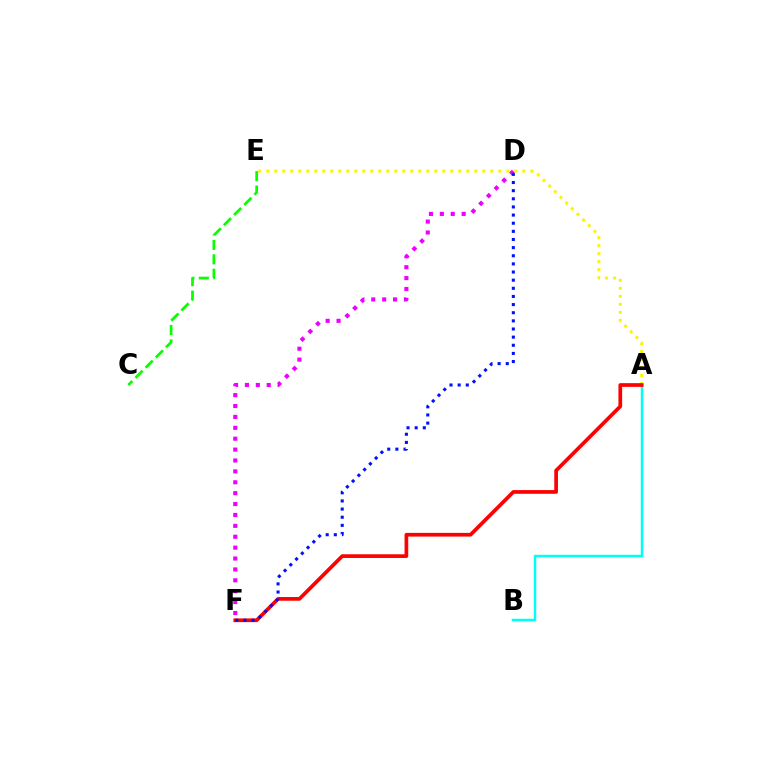{('A', 'B'): [{'color': '#00fff6', 'line_style': 'solid', 'thickness': 1.8}], ('D', 'F'): [{'color': '#ee00ff', 'line_style': 'dotted', 'thickness': 2.96}, {'color': '#0010ff', 'line_style': 'dotted', 'thickness': 2.21}], ('A', 'E'): [{'color': '#fcf500', 'line_style': 'dotted', 'thickness': 2.17}], ('C', 'E'): [{'color': '#08ff00', 'line_style': 'dashed', 'thickness': 1.96}], ('A', 'F'): [{'color': '#ff0000', 'line_style': 'solid', 'thickness': 2.67}]}